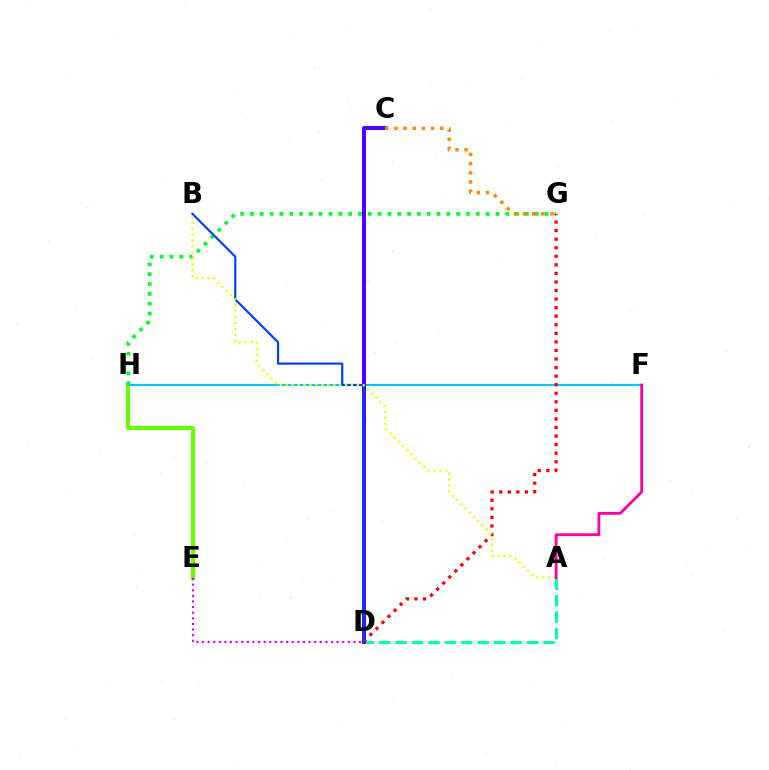{('E', 'H'): [{'color': '#66ff00', 'line_style': 'solid', 'thickness': 2.96}], ('F', 'H'): [{'color': '#00c7ff', 'line_style': 'solid', 'thickness': 1.5}], ('G', 'H'): [{'color': '#00ff27', 'line_style': 'dotted', 'thickness': 2.67}], ('A', 'D'): [{'color': '#00ffaf', 'line_style': 'dashed', 'thickness': 2.23}], ('C', 'D'): [{'color': '#4f00ff', 'line_style': 'solid', 'thickness': 2.91}], ('D', 'G'): [{'color': '#ff0000', 'line_style': 'dotted', 'thickness': 2.33}], ('C', 'G'): [{'color': '#ff8800', 'line_style': 'dotted', 'thickness': 2.49}], ('D', 'E'): [{'color': '#d600ff', 'line_style': 'dotted', 'thickness': 1.52}], ('B', 'D'): [{'color': '#003fff', 'line_style': 'solid', 'thickness': 1.57}], ('A', 'B'): [{'color': '#eeff00', 'line_style': 'dotted', 'thickness': 1.61}], ('A', 'F'): [{'color': '#ff00a0', 'line_style': 'solid', 'thickness': 2.02}]}